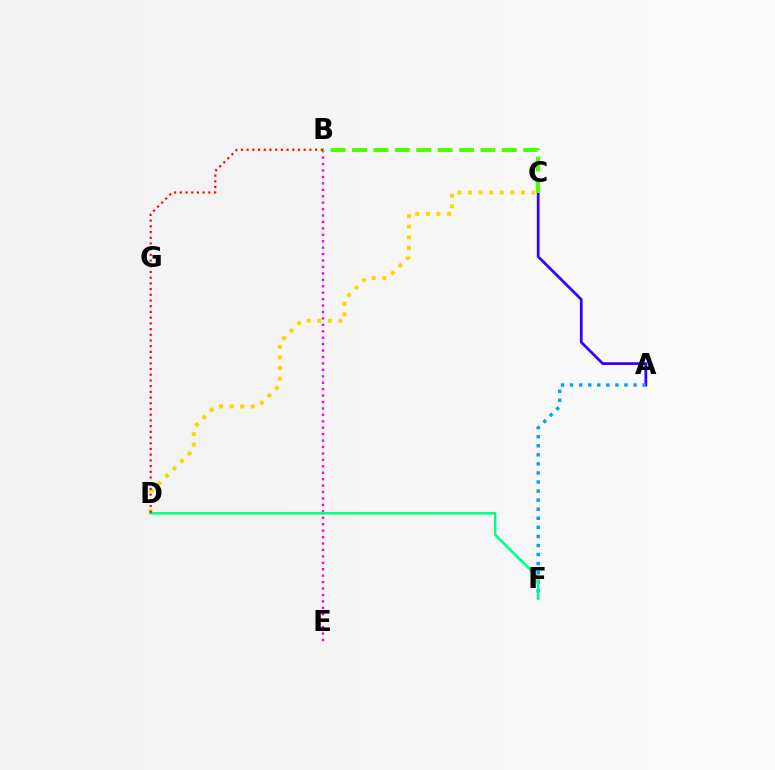{('A', 'C'): [{'color': '#3700ff', 'line_style': 'solid', 'thickness': 1.99}], ('C', 'D'): [{'color': '#ffd500', 'line_style': 'dotted', 'thickness': 2.87}], ('A', 'F'): [{'color': '#009eff', 'line_style': 'dotted', 'thickness': 2.46}], ('B', 'E'): [{'color': '#ff00ed', 'line_style': 'dotted', 'thickness': 1.75}], ('B', 'C'): [{'color': '#4fff00', 'line_style': 'dashed', 'thickness': 2.91}], ('D', 'F'): [{'color': '#00ff86', 'line_style': 'solid', 'thickness': 1.83}], ('B', 'D'): [{'color': '#ff0000', 'line_style': 'dotted', 'thickness': 1.55}]}